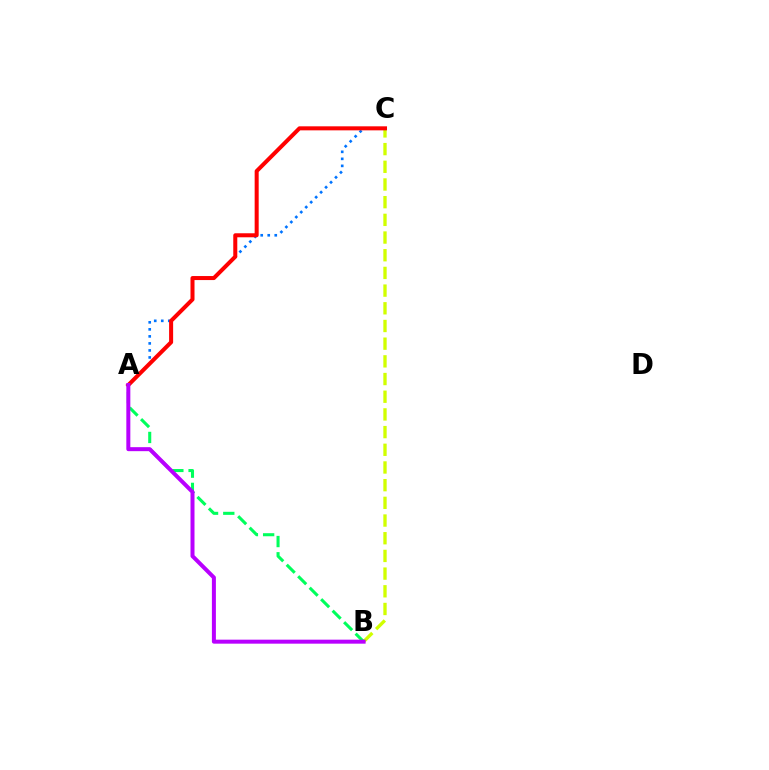{('B', 'C'): [{'color': '#d1ff00', 'line_style': 'dashed', 'thickness': 2.4}], ('A', 'C'): [{'color': '#0074ff', 'line_style': 'dotted', 'thickness': 1.91}, {'color': '#ff0000', 'line_style': 'solid', 'thickness': 2.9}], ('A', 'B'): [{'color': '#00ff5c', 'line_style': 'dashed', 'thickness': 2.21}, {'color': '#b900ff', 'line_style': 'solid', 'thickness': 2.88}]}